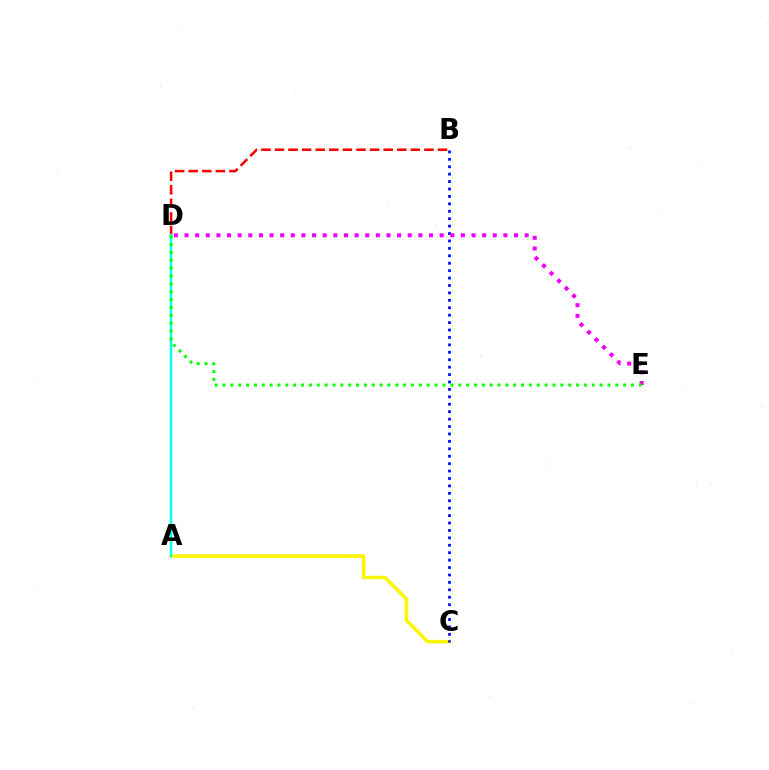{('B', 'D'): [{'color': '#ff0000', 'line_style': 'dashed', 'thickness': 1.85}], ('A', 'C'): [{'color': '#fcf500', 'line_style': 'solid', 'thickness': 2.55}], ('A', 'D'): [{'color': '#00fff6', 'line_style': 'solid', 'thickness': 1.77}], ('B', 'C'): [{'color': '#0010ff', 'line_style': 'dotted', 'thickness': 2.02}], ('D', 'E'): [{'color': '#ee00ff', 'line_style': 'dotted', 'thickness': 2.89}, {'color': '#08ff00', 'line_style': 'dotted', 'thickness': 2.13}]}